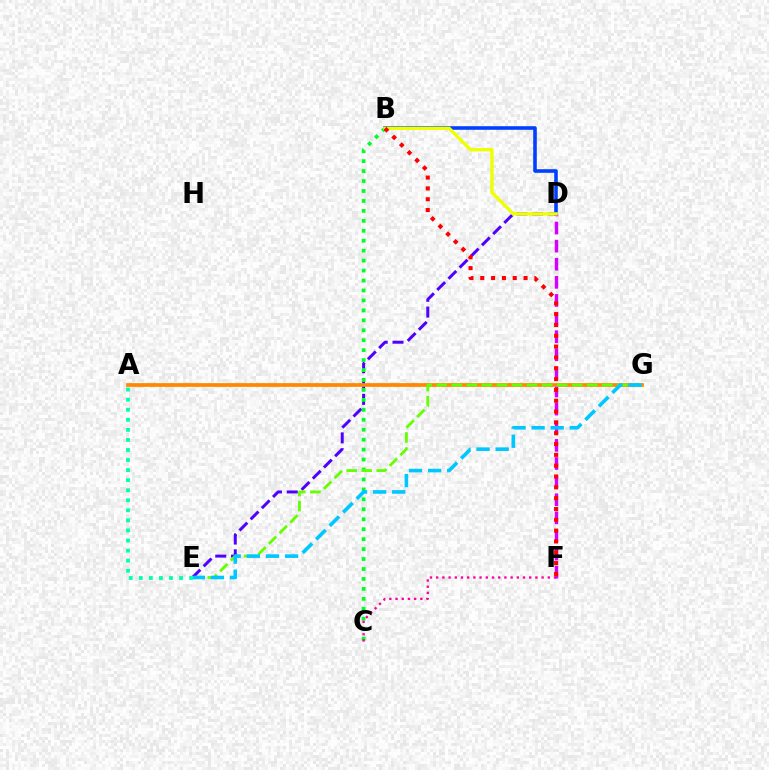{('D', 'E'): [{'color': '#4f00ff', 'line_style': 'dashed', 'thickness': 2.15}], ('B', 'D'): [{'color': '#003fff', 'line_style': 'solid', 'thickness': 2.58}, {'color': '#eeff00', 'line_style': 'solid', 'thickness': 2.41}], ('B', 'C'): [{'color': '#00ff27', 'line_style': 'dotted', 'thickness': 2.7}], ('D', 'F'): [{'color': '#d600ff', 'line_style': 'dashed', 'thickness': 2.46}], ('A', 'G'): [{'color': '#ff8800', 'line_style': 'solid', 'thickness': 2.68}], ('E', 'G'): [{'color': '#66ff00', 'line_style': 'dashed', 'thickness': 2.05}, {'color': '#00c7ff', 'line_style': 'dashed', 'thickness': 2.6}], ('B', 'F'): [{'color': '#ff0000', 'line_style': 'dotted', 'thickness': 2.94}], ('C', 'F'): [{'color': '#ff00a0', 'line_style': 'dotted', 'thickness': 1.69}], ('A', 'E'): [{'color': '#00ffaf', 'line_style': 'dotted', 'thickness': 2.73}]}